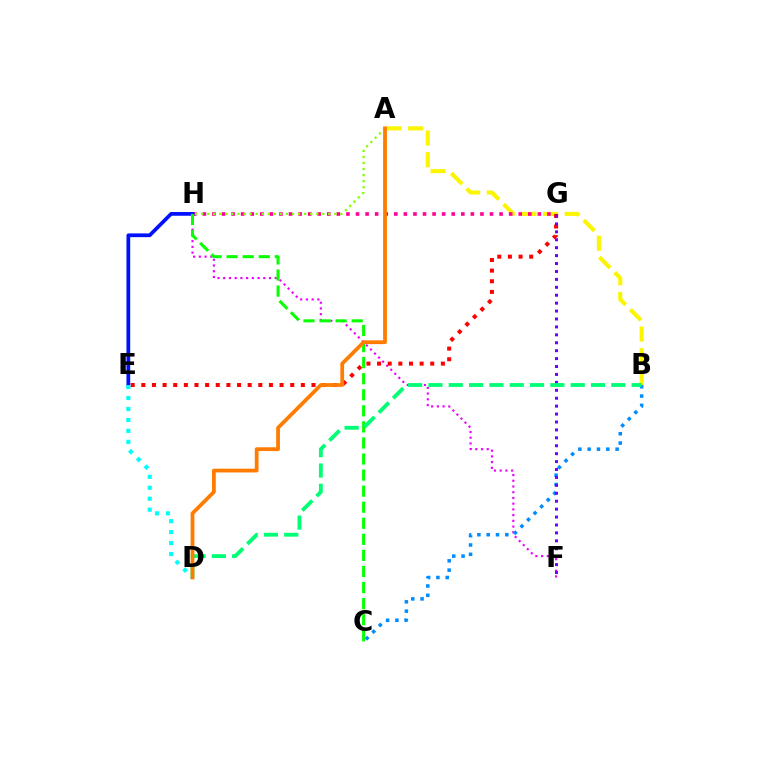{('F', 'H'): [{'color': '#ee00ff', 'line_style': 'dotted', 'thickness': 1.55}], ('A', 'B'): [{'color': '#fcf500', 'line_style': 'dashed', 'thickness': 2.95}], ('G', 'H'): [{'color': '#ff0094', 'line_style': 'dotted', 'thickness': 2.6}], ('B', 'C'): [{'color': '#008cff', 'line_style': 'dotted', 'thickness': 2.53}], ('E', 'G'): [{'color': '#ff0000', 'line_style': 'dotted', 'thickness': 2.89}], ('E', 'H'): [{'color': '#0010ff', 'line_style': 'solid', 'thickness': 2.69}], ('A', 'H'): [{'color': '#84ff00', 'line_style': 'dotted', 'thickness': 1.64}], ('D', 'E'): [{'color': '#00fff6', 'line_style': 'dotted', 'thickness': 2.98}], ('C', 'H'): [{'color': '#08ff00', 'line_style': 'dashed', 'thickness': 2.18}], ('F', 'G'): [{'color': '#7200ff', 'line_style': 'dotted', 'thickness': 2.15}], ('B', 'D'): [{'color': '#00ff74', 'line_style': 'dashed', 'thickness': 2.76}], ('A', 'D'): [{'color': '#ff7c00', 'line_style': 'solid', 'thickness': 2.71}]}